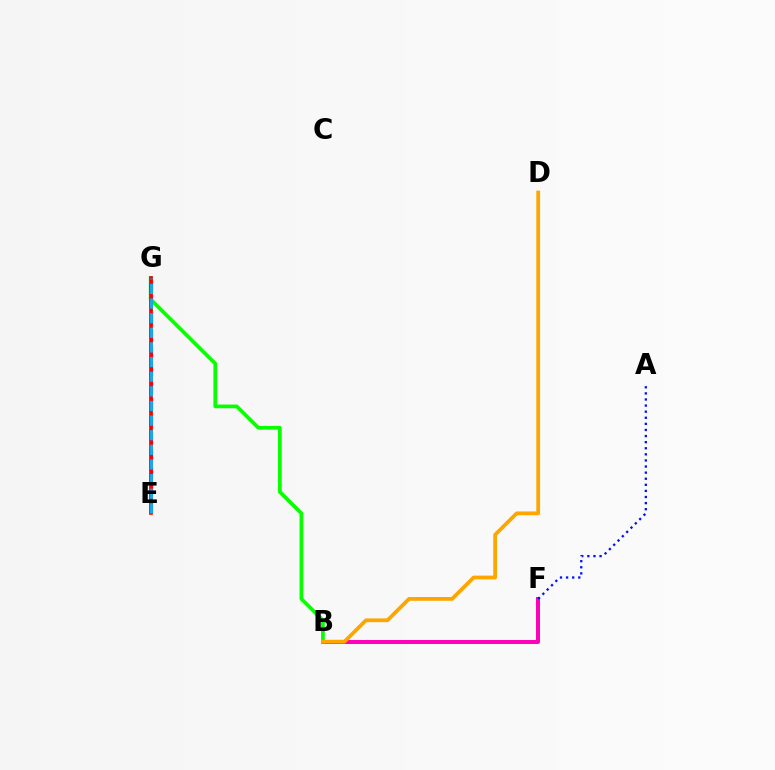{('B', 'F'): [{'color': '#ff00bd', 'line_style': 'solid', 'thickness': 2.89}], ('E', 'G'): [{'color': '#00ff9d', 'line_style': 'dashed', 'thickness': 1.77}, {'color': '#b3ff00', 'line_style': 'dashed', 'thickness': 1.81}, {'color': '#9b00ff', 'line_style': 'dashed', 'thickness': 2.32}, {'color': '#ff0000', 'line_style': 'solid', 'thickness': 2.67}, {'color': '#00b5ff', 'line_style': 'dashed', 'thickness': 1.99}], ('A', 'F'): [{'color': '#0010ff', 'line_style': 'dotted', 'thickness': 1.66}], ('B', 'G'): [{'color': '#08ff00', 'line_style': 'solid', 'thickness': 2.67}], ('B', 'D'): [{'color': '#ffa500', 'line_style': 'solid', 'thickness': 2.71}]}